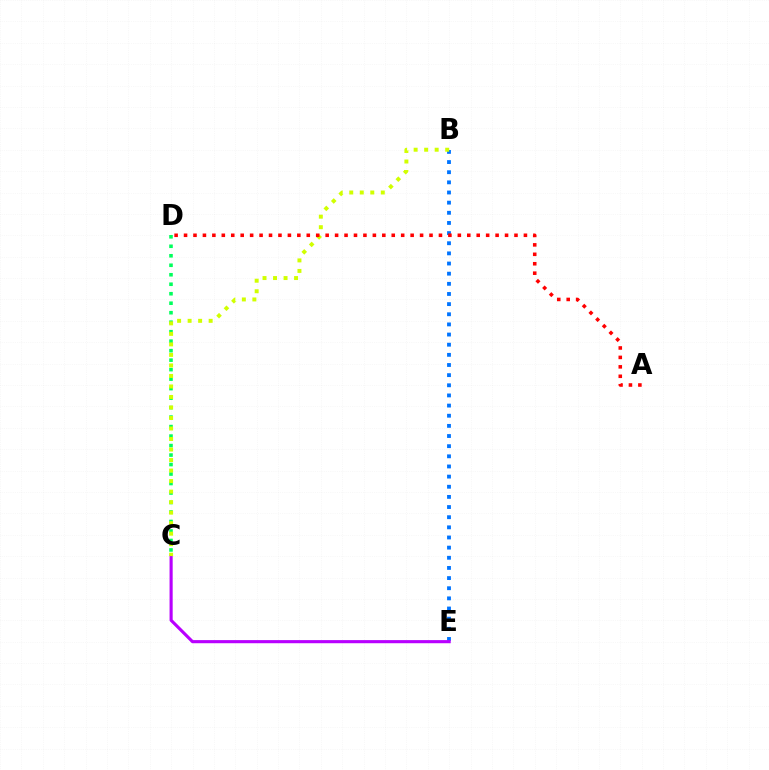{('C', 'D'): [{'color': '#00ff5c', 'line_style': 'dotted', 'thickness': 2.58}], ('B', 'E'): [{'color': '#0074ff', 'line_style': 'dotted', 'thickness': 2.76}], ('C', 'E'): [{'color': '#b900ff', 'line_style': 'solid', 'thickness': 2.25}], ('B', 'C'): [{'color': '#d1ff00', 'line_style': 'dotted', 'thickness': 2.86}], ('A', 'D'): [{'color': '#ff0000', 'line_style': 'dotted', 'thickness': 2.57}]}